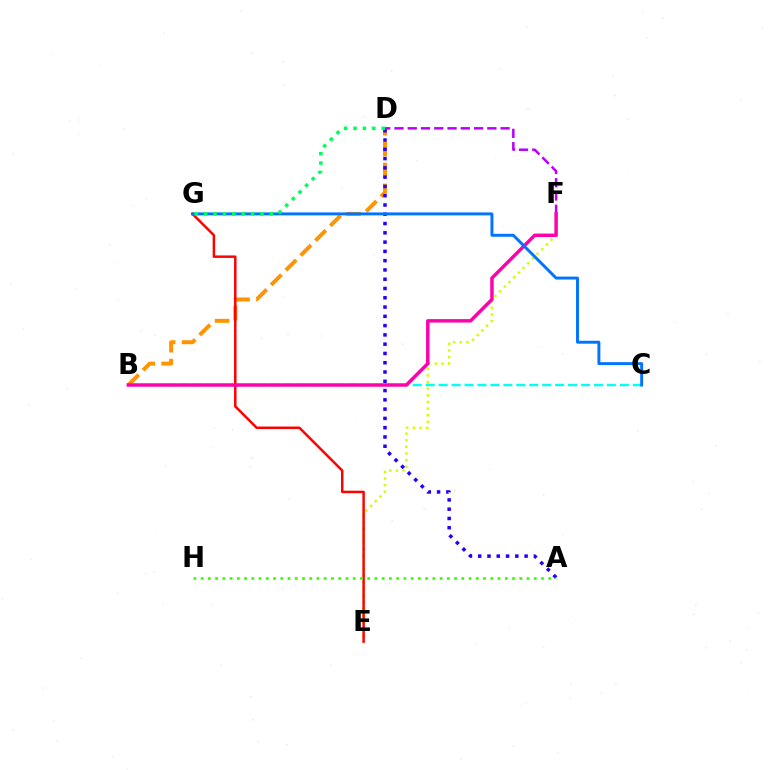{('B', 'D'): [{'color': '#ff9400', 'line_style': 'dashed', 'thickness': 2.84}], ('A', 'D'): [{'color': '#2500ff', 'line_style': 'dotted', 'thickness': 2.52}], ('E', 'F'): [{'color': '#d1ff00', 'line_style': 'dotted', 'thickness': 1.8}], ('B', 'C'): [{'color': '#00fff6', 'line_style': 'dashed', 'thickness': 1.76}], ('E', 'G'): [{'color': '#ff0000', 'line_style': 'solid', 'thickness': 1.78}], ('A', 'H'): [{'color': '#3dff00', 'line_style': 'dotted', 'thickness': 1.97}], ('D', 'F'): [{'color': '#b900ff', 'line_style': 'dashed', 'thickness': 1.8}], ('B', 'F'): [{'color': '#ff00ac', 'line_style': 'solid', 'thickness': 2.48}], ('C', 'G'): [{'color': '#0074ff', 'line_style': 'solid', 'thickness': 2.11}], ('D', 'G'): [{'color': '#00ff5c', 'line_style': 'dotted', 'thickness': 2.55}]}